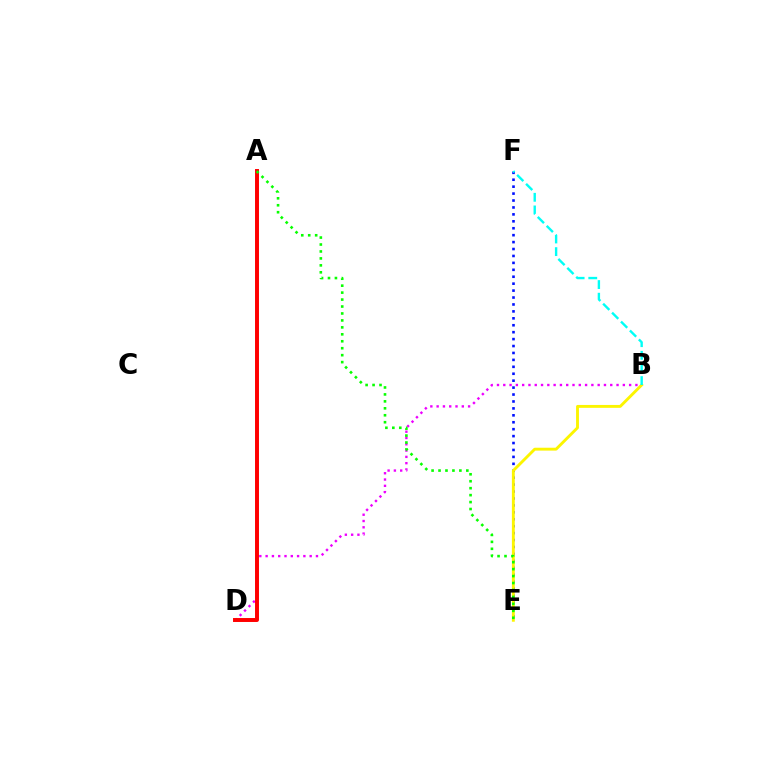{('B', 'D'): [{'color': '#ee00ff', 'line_style': 'dotted', 'thickness': 1.71}], ('E', 'F'): [{'color': '#0010ff', 'line_style': 'dotted', 'thickness': 1.88}], ('B', 'E'): [{'color': '#fcf500', 'line_style': 'solid', 'thickness': 2.07}], ('A', 'D'): [{'color': '#ff0000', 'line_style': 'solid', 'thickness': 2.84}], ('B', 'F'): [{'color': '#00fff6', 'line_style': 'dashed', 'thickness': 1.72}], ('A', 'E'): [{'color': '#08ff00', 'line_style': 'dotted', 'thickness': 1.89}]}